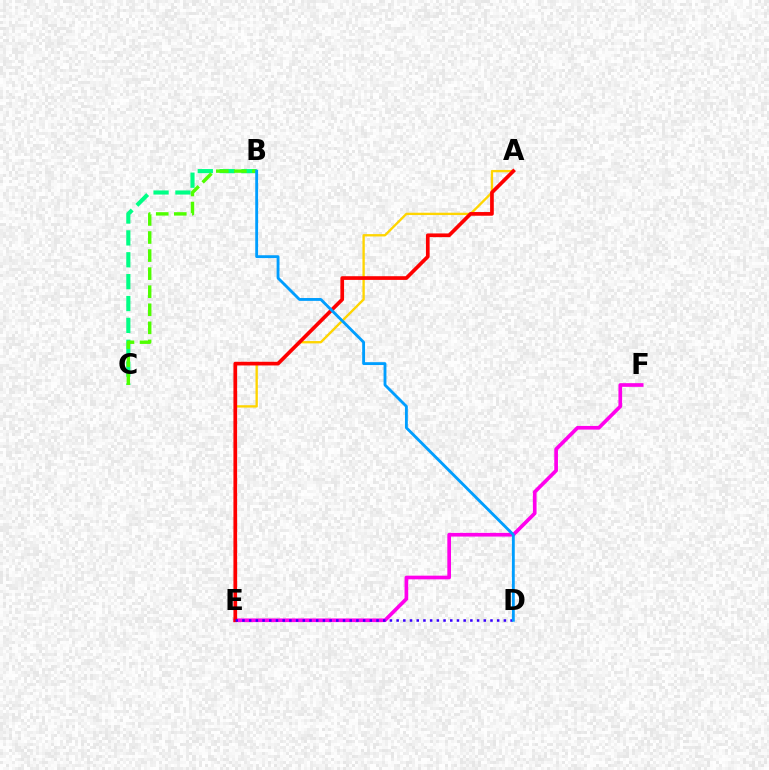{('B', 'C'): [{'color': '#00ff86', 'line_style': 'dashed', 'thickness': 2.97}, {'color': '#4fff00', 'line_style': 'dashed', 'thickness': 2.45}], ('E', 'F'): [{'color': '#ff00ed', 'line_style': 'solid', 'thickness': 2.65}], ('A', 'E'): [{'color': '#ffd500', 'line_style': 'solid', 'thickness': 1.69}, {'color': '#ff0000', 'line_style': 'solid', 'thickness': 2.66}], ('D', 'E'): [{'color': '#3700ff', 'line_style': 'dotted', 'thickness': 1.82}], ('B', 'D'): [{'color': '#009eff', 'line_style': 'solid', 'thickness': 2.05}]}